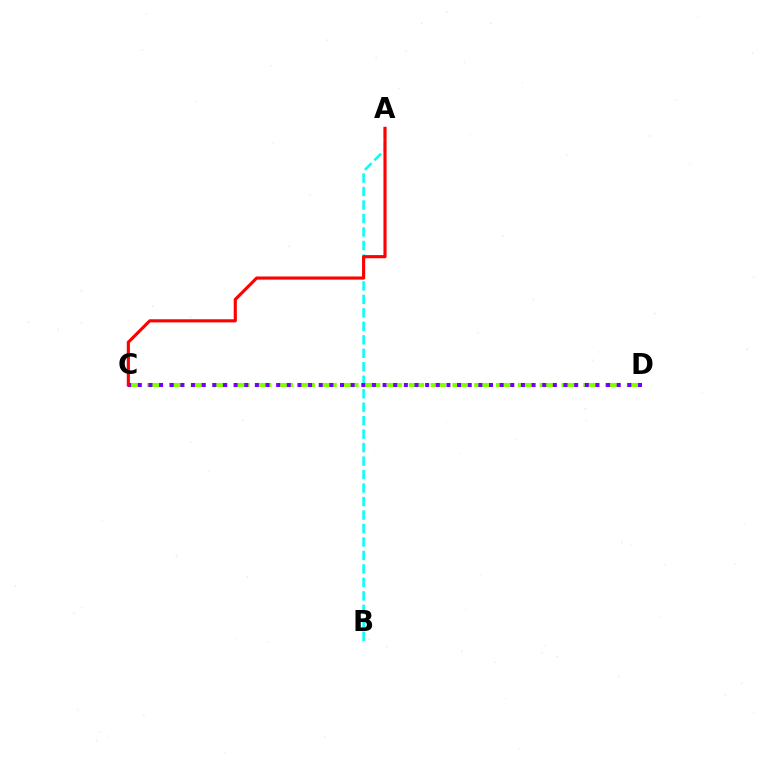{('A', 'B'): [{'color': '#00fff6', 'line_style': 'dashed', 'thickness': 1.83}], ('C', 'D'): [{'color': '#84ff00', 'line_style': 'dashed', 'thickness': 2.96}, {'color': '#7200ff', 'line_style': 'dotted', 'thickness': 2.89}], ('A', 'C'): [{'color': '#ff0000', 'line_style': 'solid', 'thickness': 2.25}]}